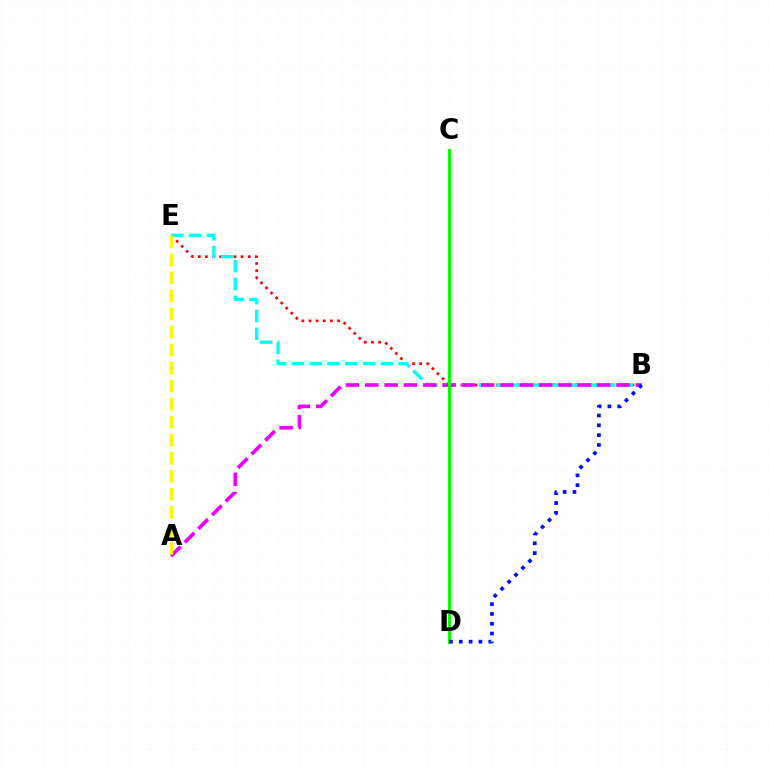{('B', 'E'): [{'color': '#ff0000', 'line_style': 'dotted', 'thickness': 1.94}, {'color': '#00fff6', 'line_style': 'dashed', 'thickness': 2.42}], ('A', 'B'): [{'color': '#ee00ff', 'line_style': 'dashed', 'thickness': 2.63}], ('A', 'E'): [{'color': '#fcf500', 'line_style': 'dashed', 'thickness': 2.45}], ('C', 'D'): [{'color': '#08ff00', 'line_style': 'solid', 'thickness': 2.2}], ('B', 'D'): [{'color': '#0010ff', 'line_style': 'dotted', 'thickness': 2.67}]}